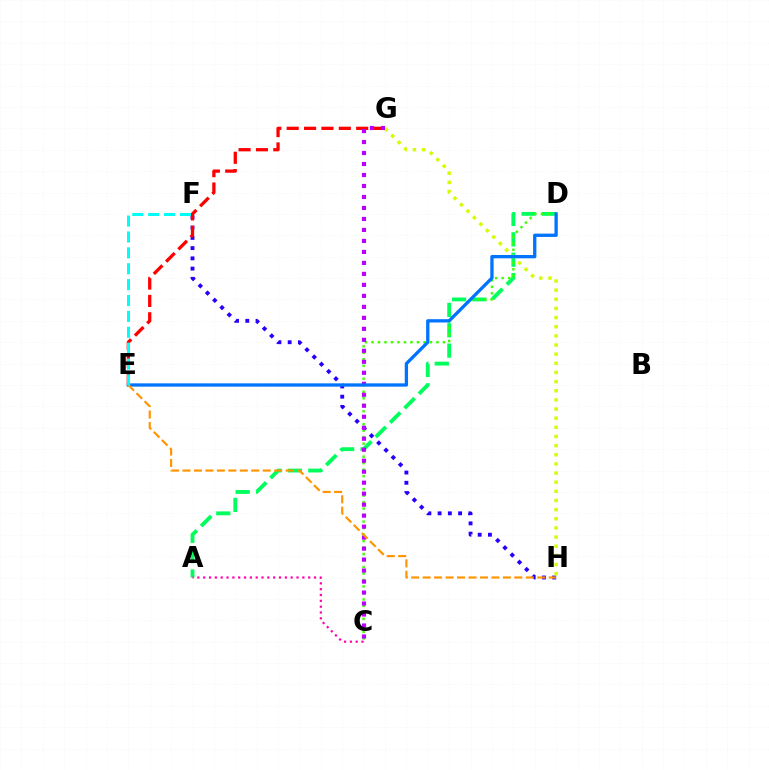{('F', 'H'): [{'color': '#2500ff', 'line_style': 'dotted', 'thickness': 2.78}], ('E', 'G'): [{'color': '#ff0000', 'line_style': 'dashed', 'thickness': 2.36}], ('A', 'D'): [{'color': '#00ff5c', 'line_style': 'dashed', 'thickness': 2.77}], ('G', 'H'): [{'color': '#d1ff00', 'line_style': 'dotted', 'thickness': 2.48}], ('C', 'D'): [{'color': '#3dff00', 'line_style': 'dotted', 'thickness': 1.76}], ('C', 'G'): [{'color': '#b900ff', 'line_style': 'dotted', 'thickness': 2.99}], ('D', 'E'): [{'color': '#0074ff', 'line_style': 'solid', 'thickness': 2.38}], ('E', 'H'): [{'color': '#ff9400', 'line_style': 'dashed', 'thickness': 1.56}], ('A', 'C'): [{'color': '#ff00ac', 'line_style': 'dotted', 'thickness': 1.58}], ('E', 'F'): [{'color': '#00fff6', 'line_style': 'dashed', 'thickness': 2.16}]}